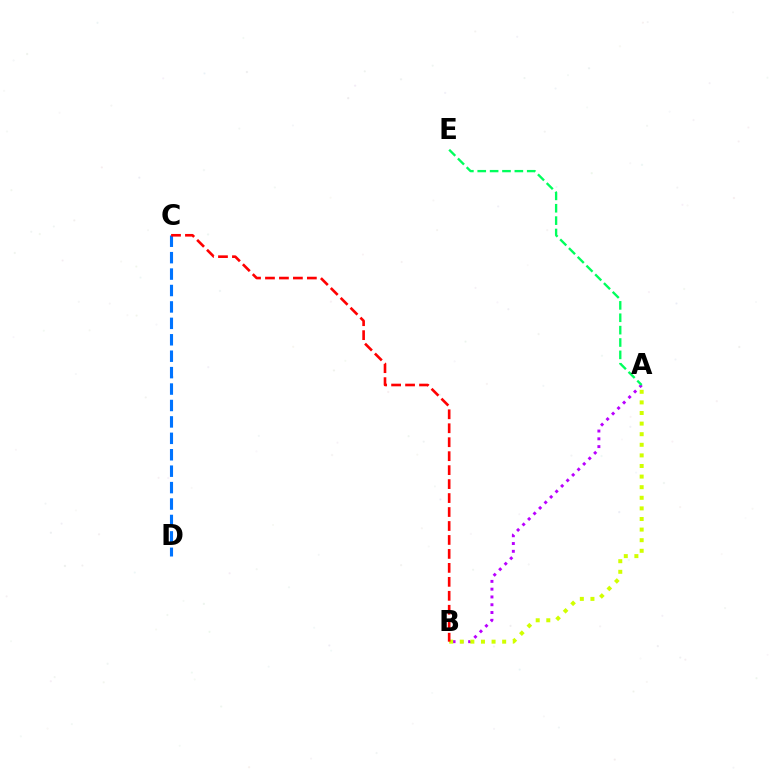{('A', 'B'): [{'color': '#b900ff', 'line_style': 'dotted', 'thickness': 2.12}, {'color': '#d1ff00', 'line_style': 'dotted', 'thickness': 2.88}], ('C', 'D'): [{'color': '#0074ff', 'line_style': 'dashed', 'thickness': 2.23}], ('B', 'C'): [{'color': '#ff0000', 'line_style': 'dashed', 'thickness': 1.9}], ('A', 'E'): [{'color': '#00ff5c', 'line_style': 'dashed', 'thickness': 1.68}]}